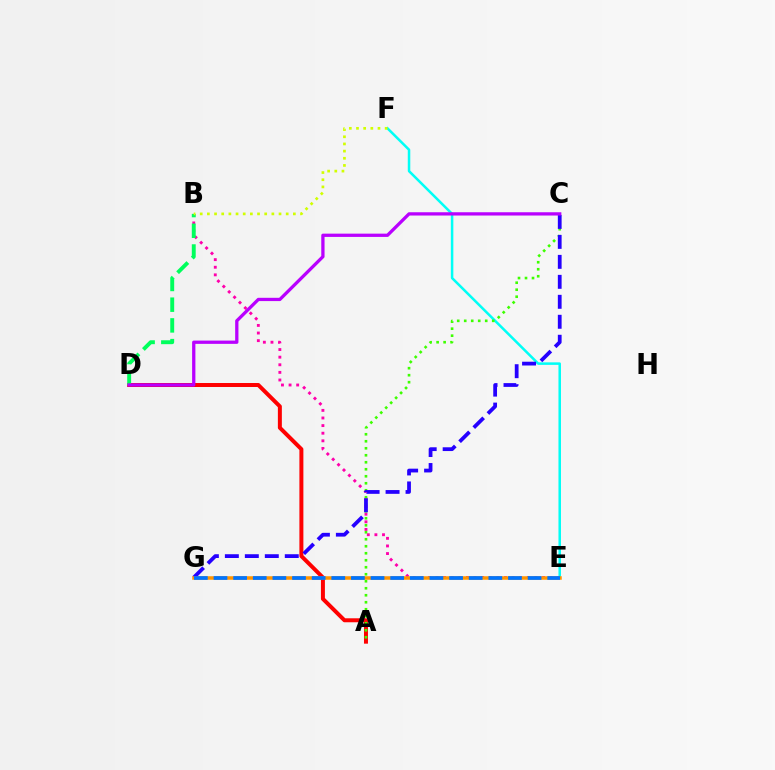{('A', 'D'): [{'color': '#ff0000', 'line_style': 'solid', 'thickness': 2.86}], ('E', 'F'): [{'color': '#00fff6', 'line_style': 'solid', 'thickness': 1.81}], ('B', 'E'): [{'color': '#ff00ac', 'line_style': 'dotted', 'thickness': 2.07}], ('A', 'C'): [{'color': '#3dff00', 'line_style': 'dotted', 'thickness': 1.9}], ('B', 'D'): [{'color': '#00ff5c', 'line_style': 'dashed', 'thickness': 2.81}], ('C', 'G'): [{'color': '#2500ff', 'line_style': 'dashed', 'thickness': 2.71}], ('B', 'F'): [{'color': '#d1ff00', 'line_style': 'dotted', 'thickness': 1.95}], ('E', 'G'): [{'color': '#ff9400', 'line_style': 'solid', 'thickness': 2.53}, {'color': '#0074ff', 'line_style': 'dashed', 'thickness': 2.67}], ('C', 'D'): [{'color': '#b900ff', 'line_style': 'solid', 'thickness': 2.36}]}